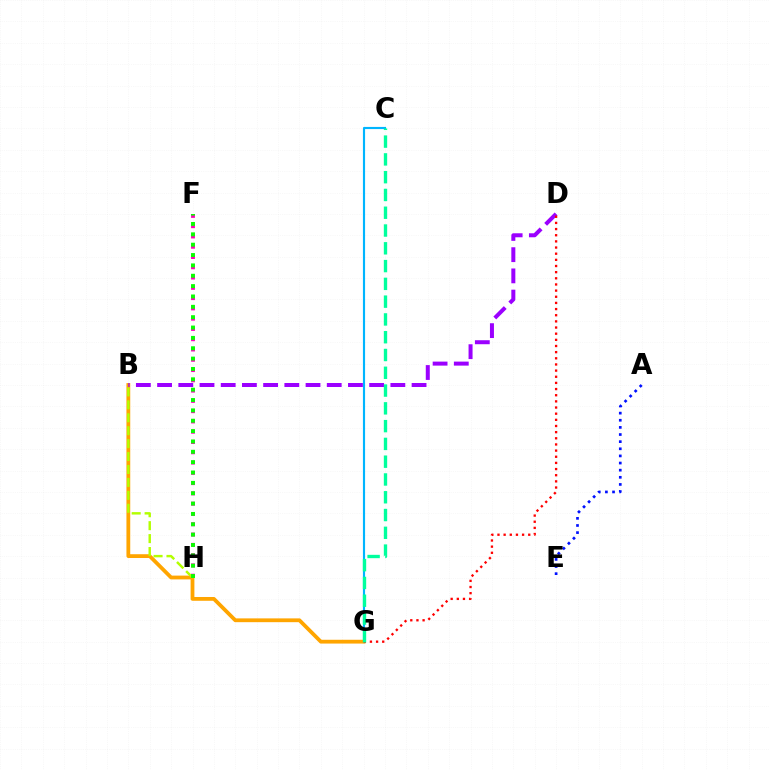{('C', 'G'): [{'color': '#00b5ff', 'line_style': 'solid', 'thickness': 1.55}, {'color': '#00ff9d', 'line_style': 'dashed', 'thickness': 2.42}], ('B', 'G'): [{'color': '#ffa500', 'line_style': 'solid', 'thickness': 2.73}], ('B', 'D'): [{'color': '#9b00ff', 'line_style': 'dashed', 'thickness': 2.88}], ('D', 'G'): [{'color': '#ff0000', 'line_style': 'dotted', 'thickness': 1.67}], ('F', 'H'): [{'color': '#ff00bd', 'line_style': 'dotted', 'thickness': 2.79}, {'color': '#08ff00', 'line_style': 'dotted', 'thickness': 2.81}], ('B', 'H'): [{'color': '#b3ff00', 'line_style': 'dashed', 'thickness': 1.76}], ('A', 'E'): [{'color': '#0010ff', 'line_style': 'dotted', 'thickness': 1.94}]}